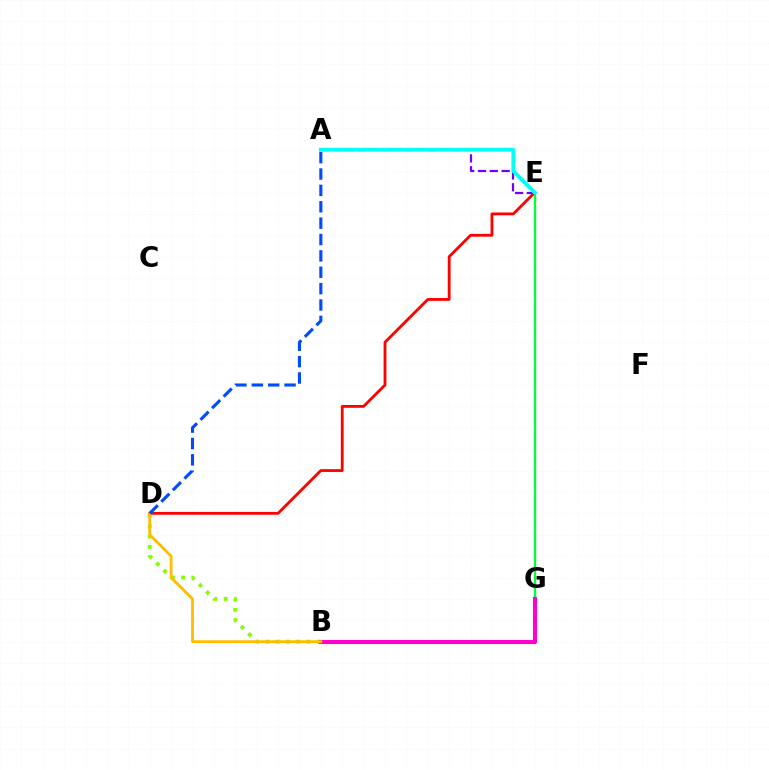{('A', 'E'): [{'color': '#7200ff', 'line_style': 'dashed', 'thickness': 1.6}, {'color': '#00fff6', 'line_style': 'solid', 'thickness': 2.73}], ('E', 'G'): [{'color': '#00ff39', 'line_style': 'solid', 'thickness': 1.68}], ('B', 'D'): [{'color': '#84ff00', 'line_style': 'dotted', 'thickness': 2.8}, {'color': '#ffbd00', 'line_style': 'solid', 'thickness': 2.02}], ('D', 'E'): [{'color': '#ff0000', 'line_style': 'solid', 'thickness': 2.03}], ('B', 'G'): [{'color': '#ff00cf', 'line_style': 'solid', 'thickness': 2.93}], ('A', 'D'): [{'color': '#004bff', 'line_style': 'dashed', 'thickness': 2.22}]}